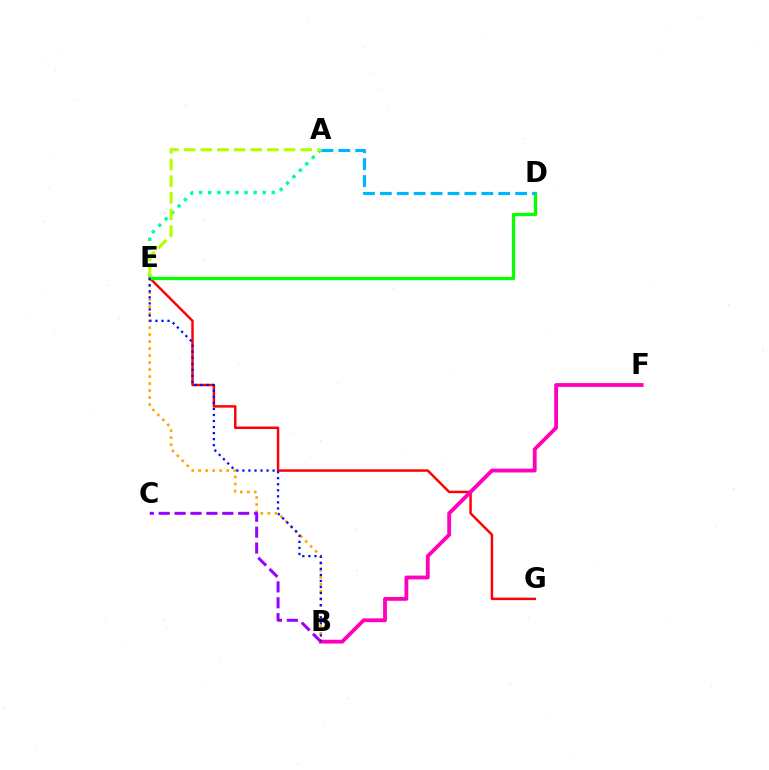{('A', 'E'): [{'color': '#00ff9d', 'line_style': 'dotted', 'thickness': 2.47}, {'color': '#b3ff00', 'line_style': 'dashed', 'thickness': 2.26}], ('B', 'E'): [{'color': '#ffa500', 'line_style': 'dotted', 'thickness': 1.9}, {'color': '#0010ff', 'line_style': 'dotted', 'thickness': 1.64}], ('E', 'G'): [{'color': '#ff0000', 'line_style': 'solid', 'thickness': 1.77}], ('B', 'C'): [{'color': '#9b00ff', 'line_style': 'dashed', 'thickness': 2.16}], ('D', 'E'): [{'color': '#08ff00', 'line_style': 'solid', 'thickness': 2.38}], ('B', 'F'): [{'color': '#ff00bd', 'line_style': 'solid', 'thickness': 2.75}], ('A', 'D'): [{'color': '#00b5ff', 'line_style': 'dashed', 'thickness': 2.3}]}